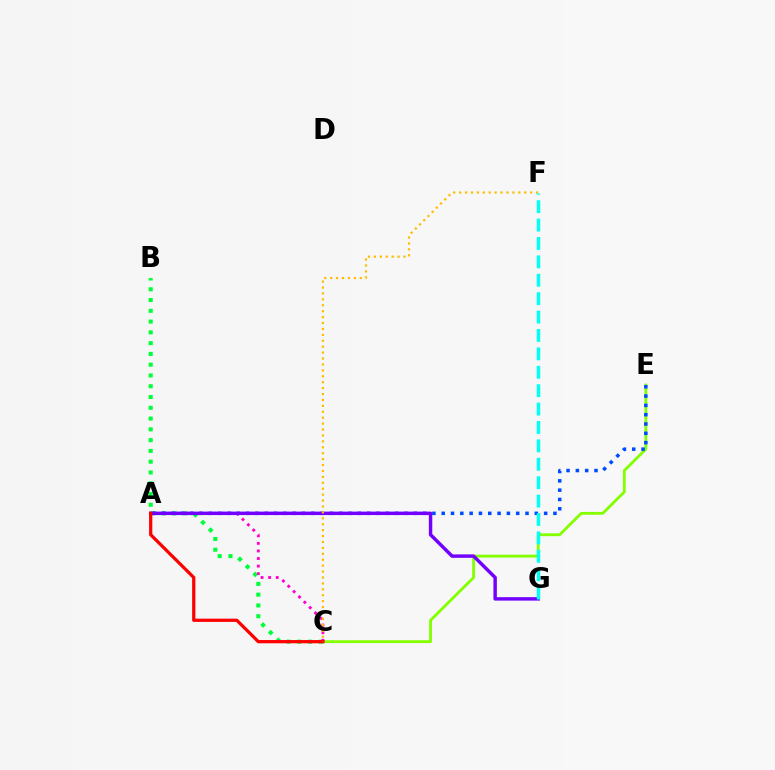{('C', 'E'): [{'color': '#84ff00', 'line_style': 'solid', 'thickness': 2.03}], ('B', 'C'): [{'color': '#00ff39', 'line_style': 'dotted', 'thickness': 2.93}], ('A', 'E'): [{'color': '#004bff', 'line_style': 'dotted', 'thickness': 2.53}], ('A', 'C'): [{'color': '#ff00cf', 'line_style': 'dotted', 'thickness': 2.06}, {'color': '#ff0000', 'line_style': 'solid', 'thickness': 2.34}], ('A', 'G'): [{'color': '#7200ff', 'line_style': 'solid', 'thickness': 2.48}], ('C', 'F'): [{'color': '#ffbd00', 'line_style': 'dotted', 'thickness': 1.61}], ('F', 'G'): [{'color': '#00fff6', 'line_style': 'dashed', 'thickness': 2.5}]}